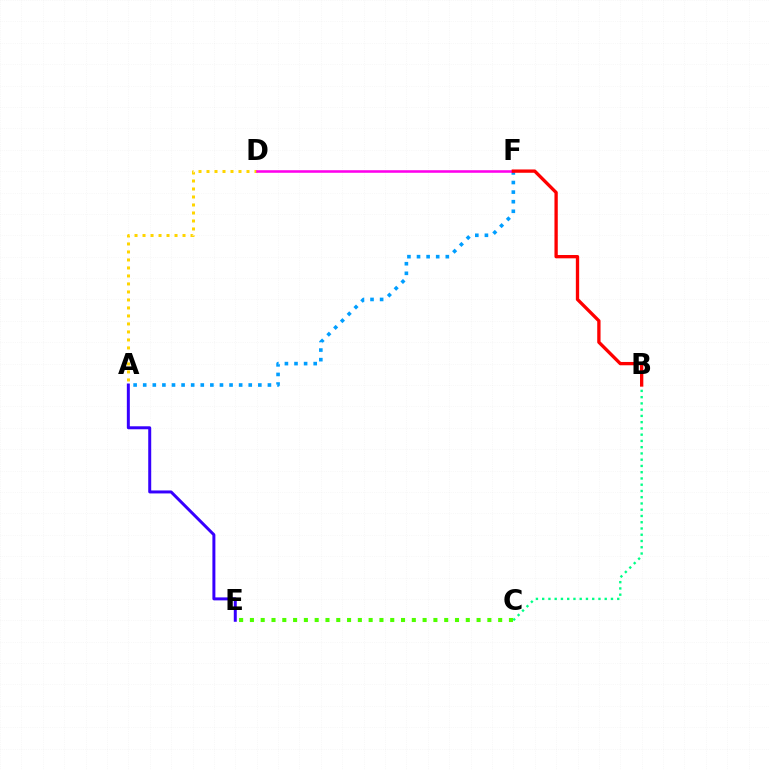{('B', 'C'): [{'color': '#00ff86', 'line_style': 'dotted', 'thickness': 1.7}], ('C', 'E'): [{'color': '#4fff00', 'line_style': 'dotted', 'thickness': 2.93}], ('A', 'F'): [{'color': '#009eff', 'line_style': 'dotted', 'thickness': 2.61}], ('A', 'D'): [{'color': '#ffd500', 'line_style': 'dotted', 'thickness': 2.17}], ('A', 'E'): [{'color': '#3700ff', 'line_style': 'solid', 'thickness': 2.15}], ('D', 'F'): [{'color': '#ff00ed', 'line_style': 'solid', 'thickness': 1.84}], ('B', 'F'): [{'color': '#ff0000', 'line_style': 'solid', 'thickness': 2.39}]}